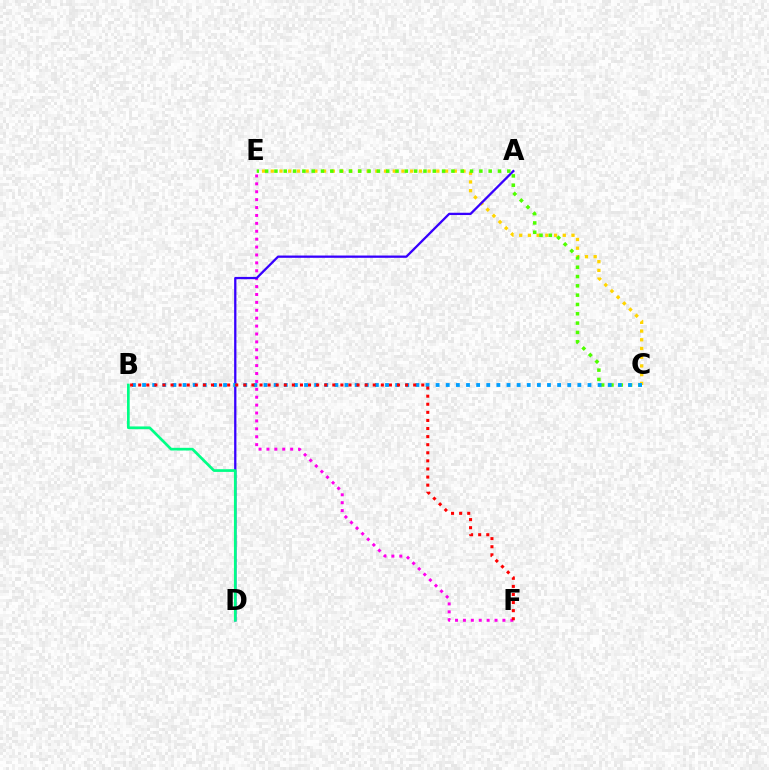{('C', 'E'): [{'color': '#ffd500', 'line_style': 'dotted', 'thickness': 2.37}, {'color': '#4fff00', 'line_style': 'dotted', 'thickness': 2.53}], ('E', 'F'): [{'color': '#ff00ed', 'line_style': 'dotted', 'thickness': 2.15}], ('A', 'D'): [{'color': '#3700ff', 'line_style': 'solid', 'thickness': 1.64}], ('B', 'D'): [{'color': '#00ff86', 'line_style': 'solid', 'thickness': 1.94}], ('B', 'C'): [{'color': '#009eff', 'line_style': 'dotted', 'thickness': 2.75}], ('B', 'F'): [{'color': '#ff0000', 'line_style': 'dotted', 'thickness': 2.2}]}